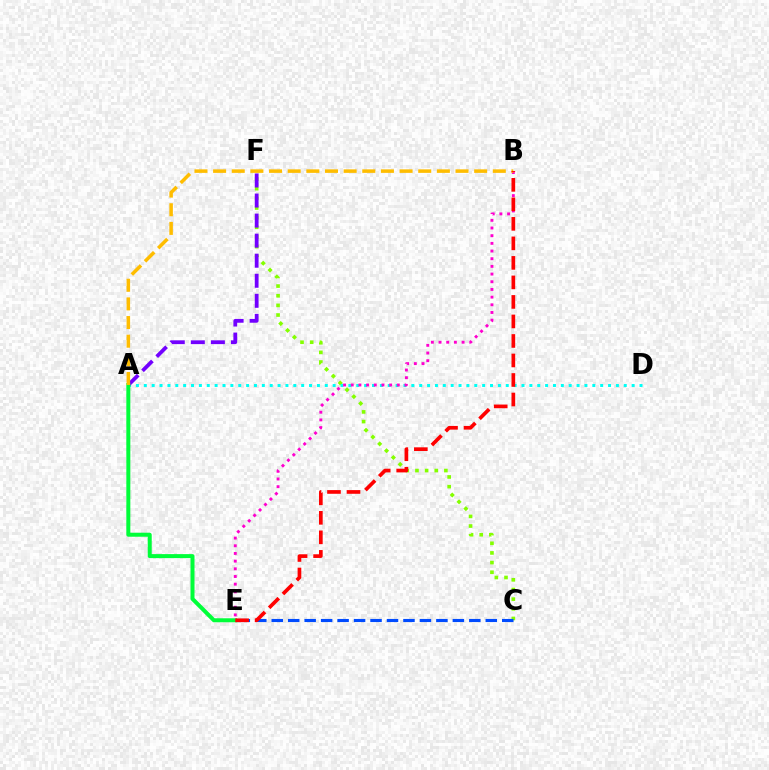{('C', 'F'): [{'color': '#84ff00', 'line_style': 'dotted', 'thickness': 2.62}], ('A', 'D'): [{'color': '#00fff6', 'line_style': 'dotted', 'thickness': 2.14}], ('B', 'E'): [{'color': '#ff00cf', 'line_style': 'dotted', 'thickness': 2.09}, {'color': '#ff0000', 'line_style': 'dashed', 'thickness': 2.65}], ('A', 'F'): [{'color': '#7200ff', 'line_style': 'dashed', 'thickness': 2.72}], ('A', 'E'): [{'color': '#00ff39', 'line_style': 'solid', 'thickness': 2.88}], ('C', 'E'): [{'color': '#004bff', 'line_style': 'dashed', 'thickness': 2.24}], ('A', 'B'): [{'color': '#ffbd00', 'line_style': 'dashed', 'thickness': 2.53}]}